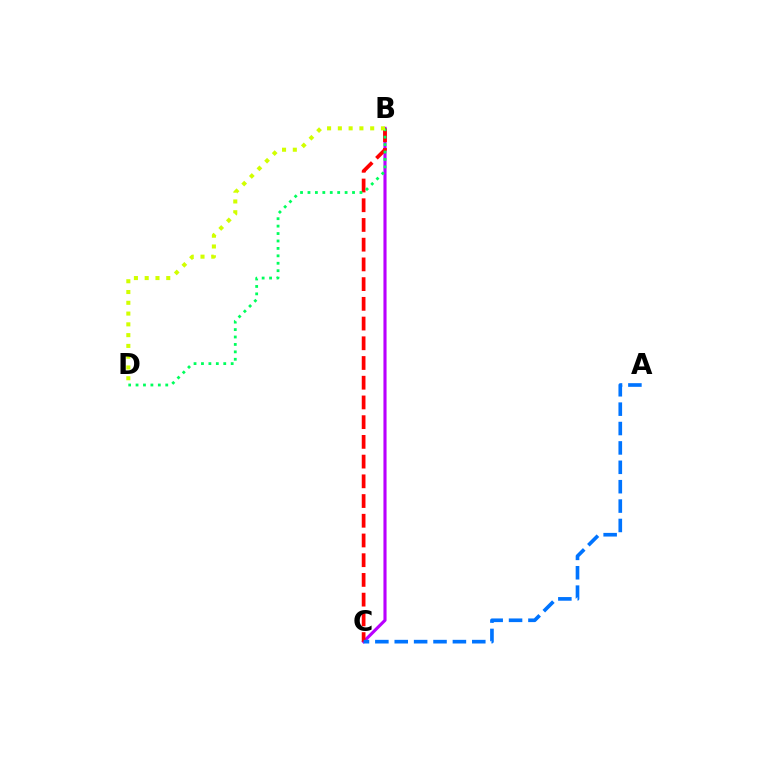{('B', 'C'): [{'color': '#b900ff', 'line_style': 'solid', 'thickness': 2.24}, {'color': '#ff0000', 'line_style': 'dashed', 'thickness': 2.68}], ('B', 'D'): [{'color': '#00ff5c', 'line_style': 'dotted', 'thickness': 2.02}, {'color': '#d1ff00', 'line_style': 'dotted', 'thickness': 2.93}], ('A', 'C'): [{'color': '#0074ff', 'line_style': 'dashed', 'thickness': 2.63}]}